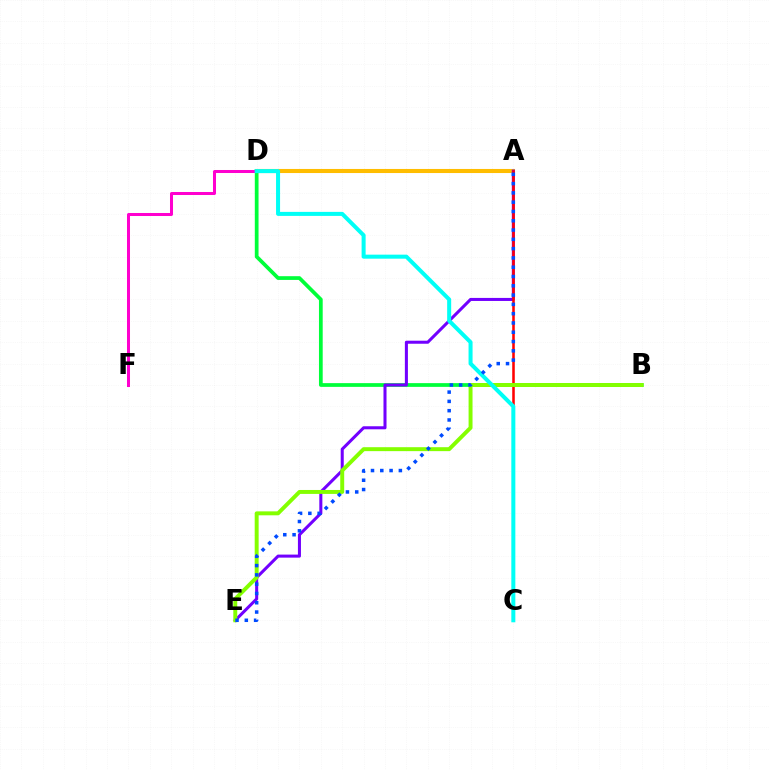{('B', 'D'): [{'color': '#00ff39', 'line_style': 'solid', 'thickness': 2.69}], ('A', 'D'): [{'color': '#ffbd00', 'line_style': 'solid', 'thickness': 2.94}], ('A', 'E'): [{'color': '#7200ff', 'line_style': 'solid', 'thickness': 2.19}, {'color': '#004bff', 'line_style': 'dotted', 'thickness': 2.52}], ('D', 'F'): [{'color': '#ff00cf', 'line_style': 'solid', 'thickness': 2.17}], ('A', 'C'): [{'color': '#ff0000', 'line_style': 'solid', 'thickness': 1.83}], ('B', 'E'): [{'color': '#84ff00', 'line_style': 'solid', 'thickness': 2.84}], ('C', 'D'): [{'color': '#00fff6', 'line_style': 'solid', 'thickness': 2.89}]}